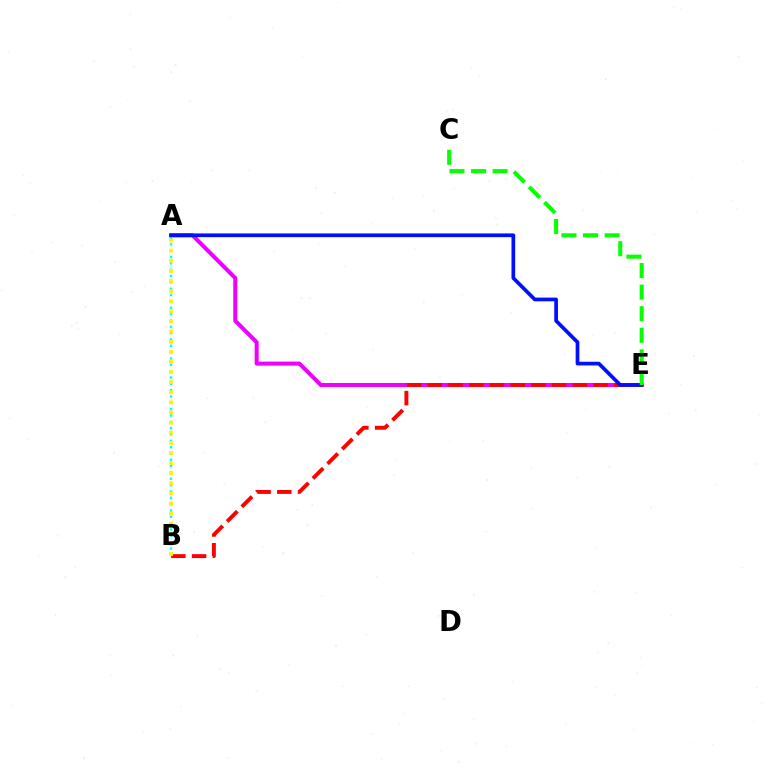{('A', 'E'): [{'color': '#ee00ff', 'line_style': 'solid', 'thickness': 2.9}, {'color': '#0010ff', 'line_style': 'solid', 'thickness': 2.67}], ('A', 'B'): [{'color': '#00fff6', 'line_style': 'dotted', 'thickness': 1.72}, {'color': '#fcf500', 'line_style': 'dotted', 'thickness': 2.75}], ('B', 'E'): [{'color': '#ff0000', 'line_style': 'dashed', 'thickness': 2.82}], ('C', 'E'): [{'color': '#08ff00', 'line_style': 'dashed', 'thickness': 2.93}]}